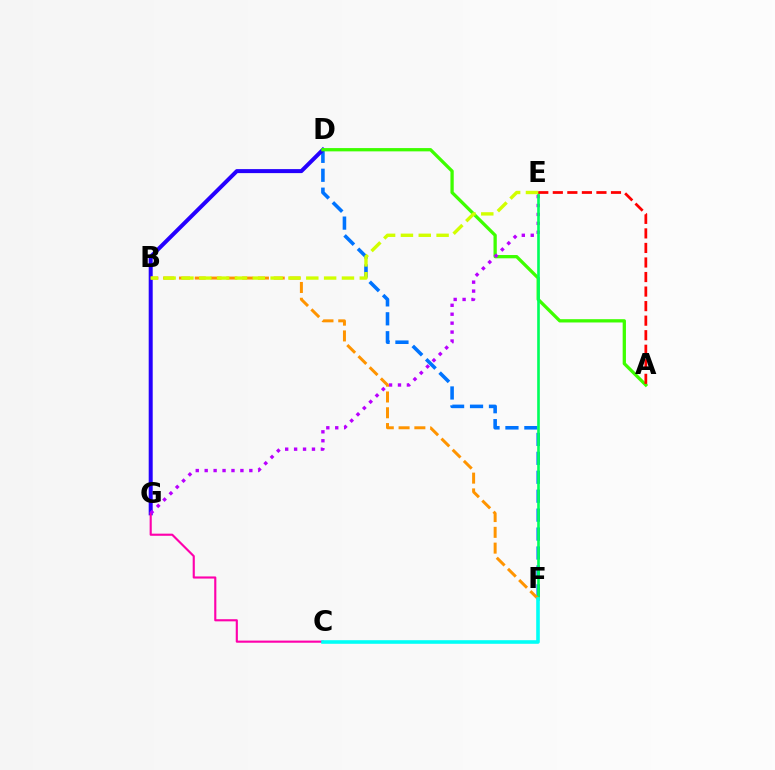{('D', 'F'): [{'color': '#0074ff', 'line_style': 'dashed', 'thickness': 2.57}], ('D', 'G'): [{'color': '#2500ff', 'line_style': 'solid', 'thickness': 2.88}], ('A', 'D'): [{'color': '#3dff00', 'line_style': 'solid', 'thickness': 2.36}], ('C', 'G'): [{'color': '#ff00ac', 'line_style': 'solid', 'thickness': 1.54}], ('E', 'G'): [{'color': '#b900ff', 'line_style': 'dotted', 'thickness': 2.43}], ('E', 'F'): [{'color': '#00ff5c', 'line_style': 'solid', 'thickness': 1.9}], ('B', 'F'): [{'color': '#ff9400', 'line_style': 'dashed', 'thickness': 2.15}], ('C', 'F'): [{'color': '#00fff6', 'line_style': 'solid', 'thickness': 2.58}], ('A', 'E'): [{'color': '#ff0000', 'line_style': 'dashed', 'thickness': 1.98}], ('B', 'E'): [{'color': '#d1ff00', 'line_style': 'dashed', 'thickness': 2.42}]}